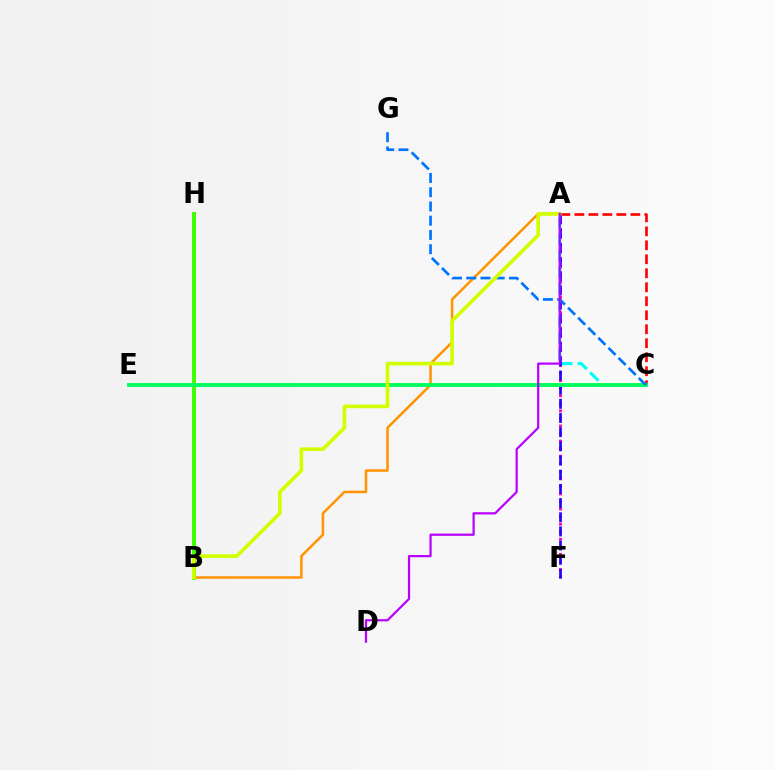{('A', 'F'): [{'color': '#ff00ac', 'line_style': 'dotted', 'thickness': 2.05}, {'color': '#2500ff', 'line_style': 'dashed', 'thickness': 1.93}], ('A', 'B'): [{'color': '#ff9400', 'line_style': 'solid', 'thickness': 1.82}, {'color': '#d1ff00', 'line_style': 'solid', 'thickness': 2.61}], ('A', 'C'): [{'color': '#00fff6', 'line_style': 'dashed', 'thickness': 2.23}, {'color': '#ff0000', 'line_style': 'dashed', 'thickness': 1.9}], ('B', 'H'): [{'color': '#3dff00', 'line_style': 'solid', 'thickness': 2.83}], ('C', 'E'): [{'color': '#00ff5c', 'line_style': 'solid', 'thickness': 2.8}], ('C', 'G'): [{'color': '#0074ff', 'line_style': 'dashed', 'thickness': 1.94}], ('A', 'D'): [{'color': '#b900ff', 'line_style': 'solid', 'thickness': 1.59}]}